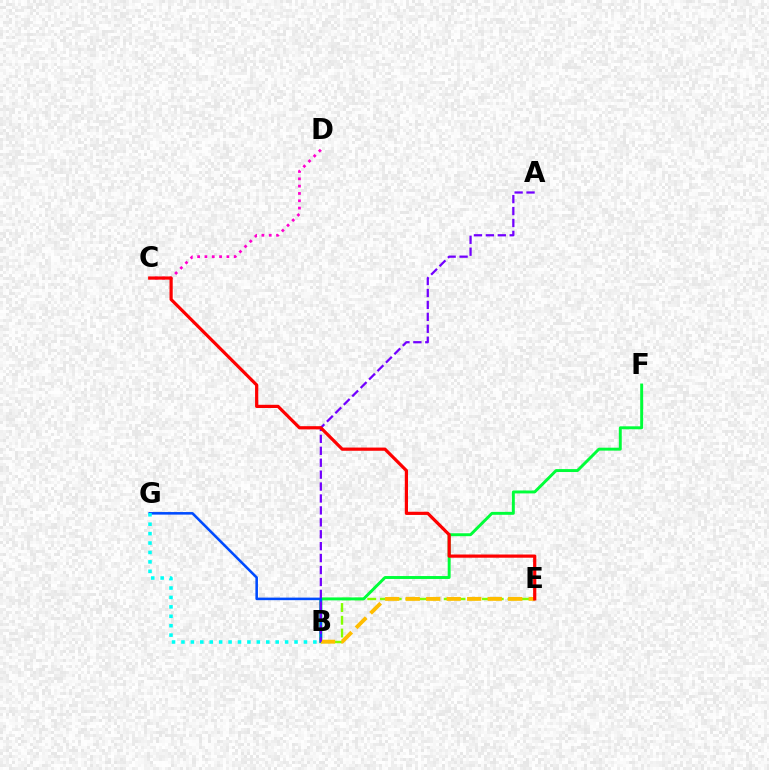{('B', 'E'): [{'color': '#84ff00', 'line_style': 'dashed', 'thickness': 1.73}, {'color': '#ffbd00', 'line_style': 'dashed', 'thickness': 2.78}], ('B', 'F'): [{'color': '#00ff39', 'line_style': 'solid', 'thickness': 2.11}], ('B', 'G'): [{'color': '#004bff', 'line_style': 'solid', 'thickness': 1.84}, {'color': '#00fff6', 'line_style': 'dotted', 'thickness': 2.56}], ('C', 'D'): [{'color': '#ff00cf', 'line_style': 'dotted', 'thickness': 1.99}], ('A', 'B'): [{'color': '#7200ff', 'line_style': 'dashed', 'thickness': 1.62}], ('C', 'E'): [{'color': '#ff0000', 'line_style': 'solid', 'thickness': 2.31}]}